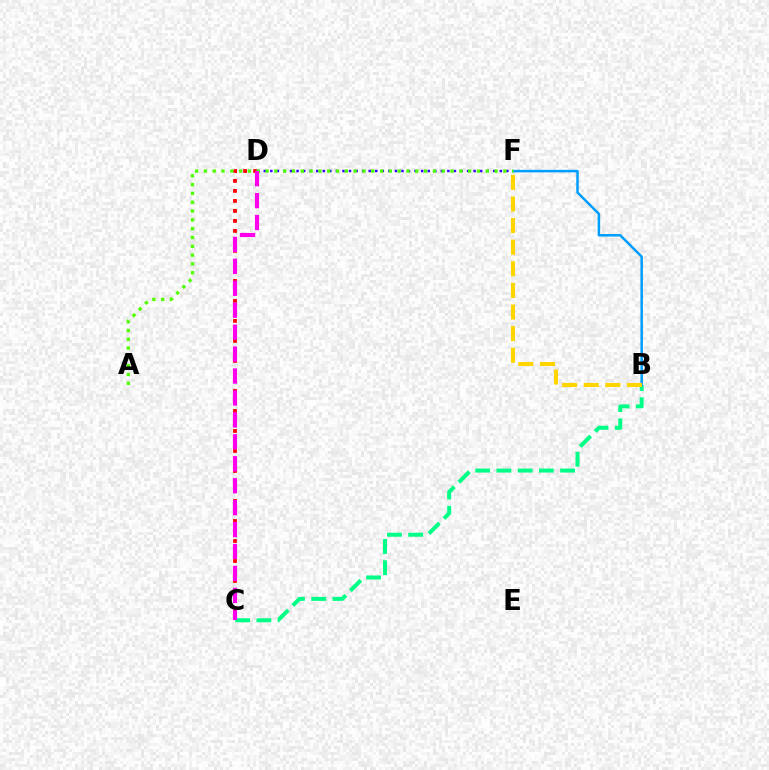{('D', 'F'): [{'color': '#3700ff', 'line_style': 'dotted', 'thickness': 1.78}], ('C', 'D'): [{'color': '#ff0000', 'line_style': 'dotted', 'thickness': 2.72}, {'color': '#ff00ed', 'line_style': 'dashed', 'thickness': 2.98}], ('B', 'C'): [{'color': '#00ff86', 'line_style': 'dashed', 'thickness': 2.88}], ('B', 'F'): [{'color': '#009eff', 'line_style': 'solid', 'thickness': 1.81}, {'color': '#ffd500', 'line_style': 'dashed', 'thickness': 2.93}], ('A', 'F'): [{'color': '#4fff00', 'line_style': 'dotted', 'thickness': 2.39}]}